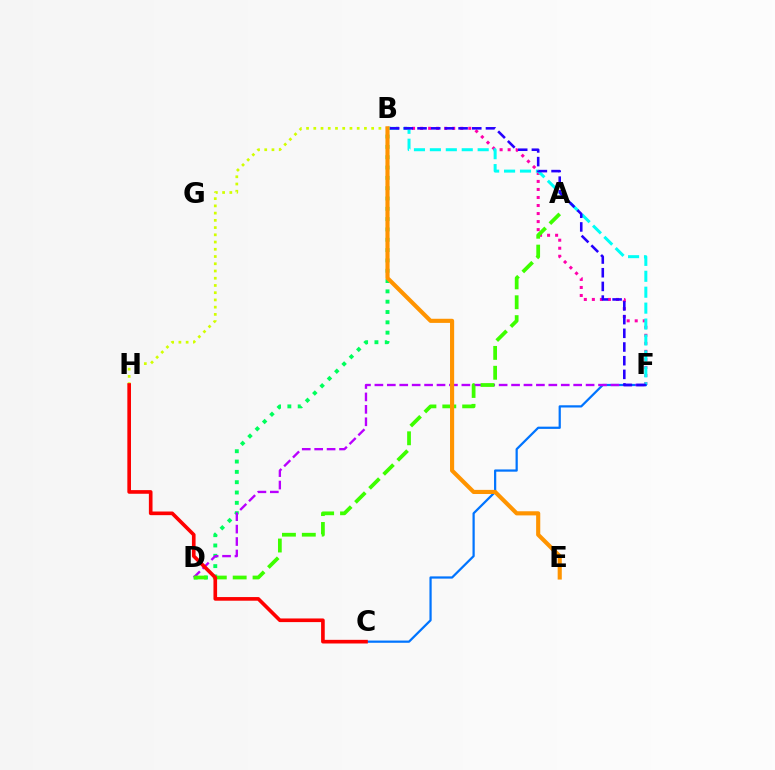{('B', 'F'): [{'color': '#ff00ac', 'line_style': 'dotted', 'thickness': 2.18}, {'color': '#00fff6', 'line_style': 'dashed', 'thickness': 2.16}, {'color': '#2500ff', 'line_style': 'dashed', 'thickness': 1.86}], ('B', 'H'): [{'color': '#d1ff00', 'line_style': 'dotted', 'thickness': 1.97}], ('B', 'D'): [{'color': '#00ff5c', 'line_style': 'dotted', 'thickness': 2.8}], ('C', 'F'): [{'color': '#0074ff', 'line_style': 'solid', 'thickness': 1.61}], ('D', 'F'): [{'color': '#b900ff', 'line_style': 'dashed', 'thickness': 1.69}], ('A', 'D'): [{'color': '#3dff00', 'line_style': 'dashed', 'thickness': 2.7}], ('C', 'H'): [{'color': '#ff0000', 'line_style': 'solid', 'thickness': 2.62}], ('B', 'E'): [{'color': '#ff9400', 'line_style': 'solid', 'thickness': 2.97}]}